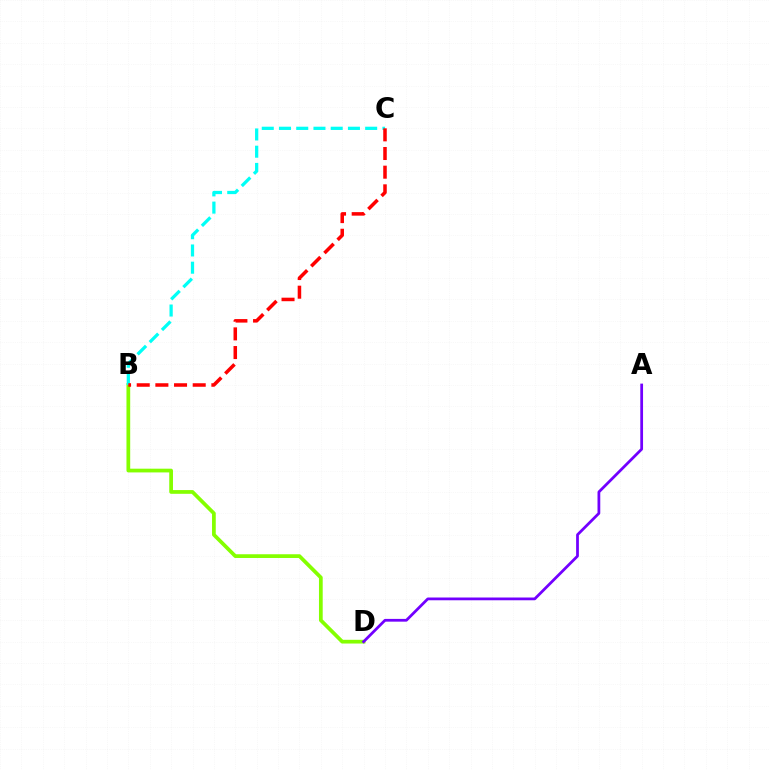{('B', 'D'): [{'color': '#84ff00', 'line_style': 'solid', 'thickness': 2.69}], ('B', 'C'): [{'color': '#00fff6', 'line_style': 'dashed', 'thickness': 2.34}, {'color': '#ff0000', 'line_style': 'dashed', 'thickness': 2.54}], ('A', 'D'): [{'color': '#7200ff', 'line_style': 'solid', 'thickness': 1.99}]}